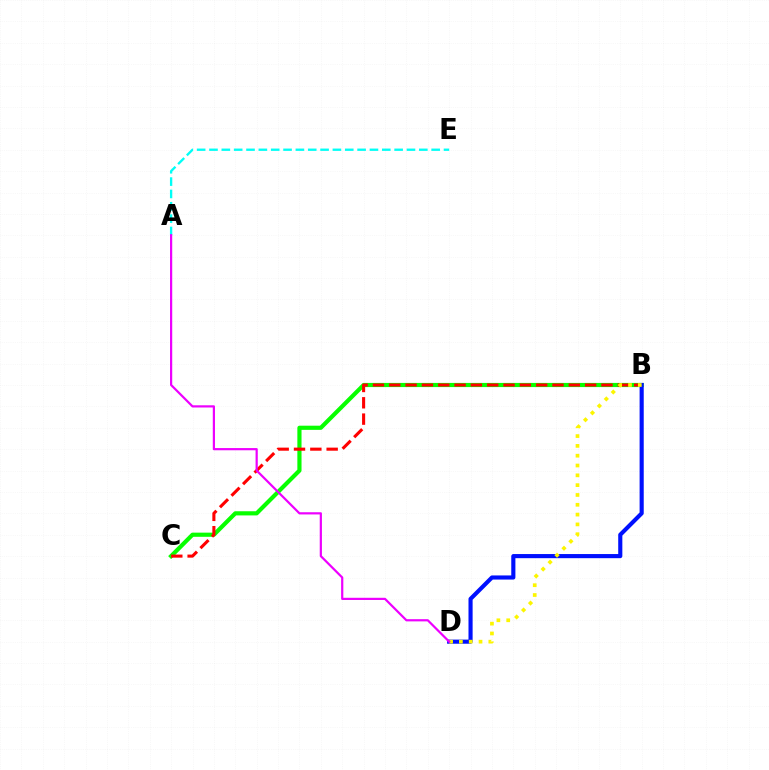{('B', 'C'): [{'color': '#08ff00', 'line_style': 'solid', 'thickness': 3.0}, {'color': '#ff0000', 'line_style': 'dashed', 'thickness': 2.22}], ('A', 'E'): [{'color': '#00fff6', 'line_style': 'dashed', 'thickness': 1.68}], ('B', 'D'): [{'color': '#0010ff', 'line_style': 'solid', 'thickness': 2.97}, {'color': '#fcf500', 'line_style': 'dotted', 'thickness': 2.67}], ('A', 'D'): [{'color': '#ee00ff', 'line_style': 'solid', 'thickness': 1.59}]}